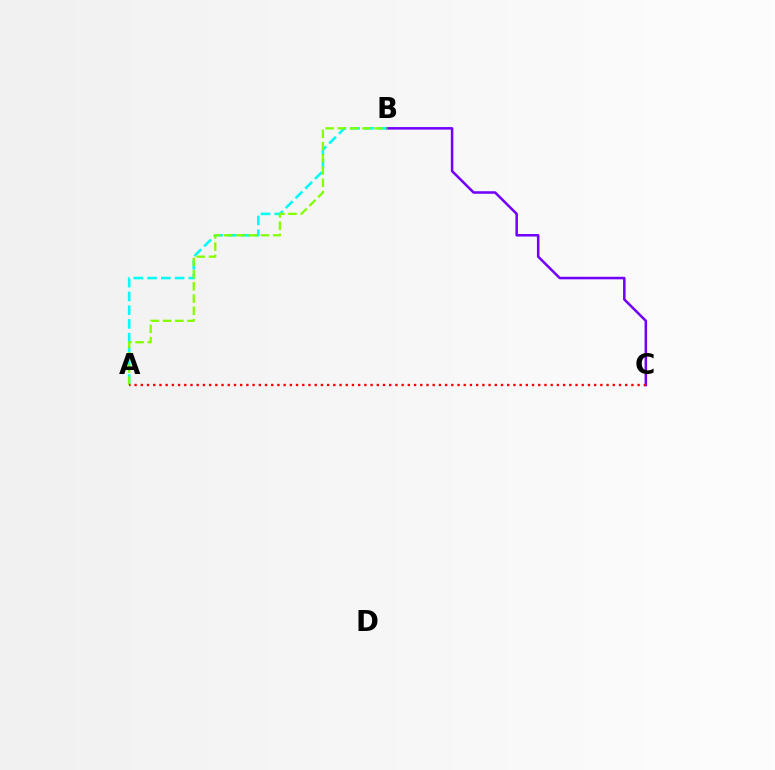{('A', 'B'): [{'color': '#00fff6', 'line_style': 'dashed', 'thickness': 1.87}, {'color': '#84ff00', 'line_style': 'dashed', 'thickness': 1.66}], ('B', 'C'): [{'color': '#7200ff', 'line_style': 'solid', 'thickness': 1.82}], ('A', 'C'): [{'color': '#ff0000', 'line_style': 'dotted', 'thickness': 1.69}]}